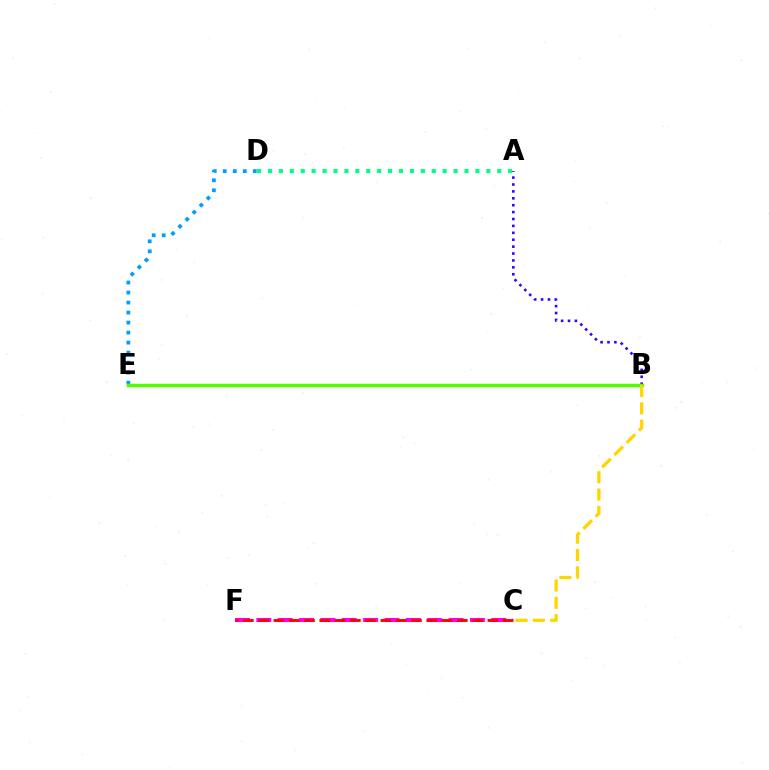{('A', 'B'): [{'color': '#3700ff', 'line_style': 'dotted', 'thickness': 1.88}], ('C', 'F'): [{'color': '#ff00ed', 'line_style': 'dashed', 'thickness': 2.9}, {'color': '#ff0000', 'line_style': 'dashed', 'thickness': 2.08}], ('D', 'E'): [{'color': '#009eff', 'line_style': 'dotted', 'thickness': 2.72}], ('B', 'E'): [{'color': '#4fff00', 'line_style': 'solid', 'thickness': 2.49}], ('A', 'D'): [{'color': '#00ff86', 'line_style': 'dotted', 'thickness': 2.97}], ('B', 'C'): [{'color': '#ffd500', 'line_style': 'dashed', 'thickness': 2.35}]}